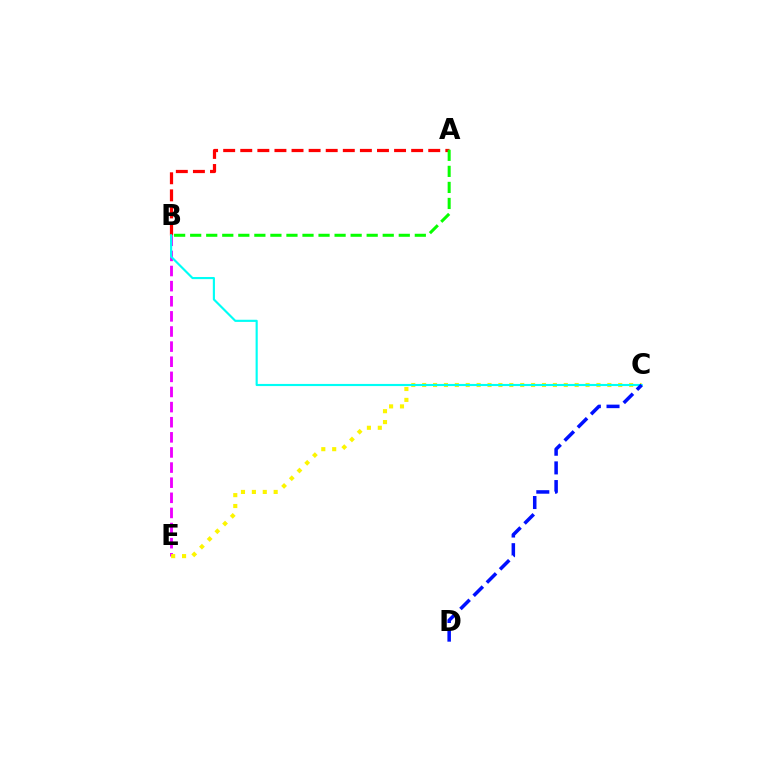{('B', 'E'): [{'color': '#ee00ff', 'line_style': 'dashed', 'thickness': 2.05}], ('A', 'B'): [{'color': '#ff0000', 'line_style': 'dashed', 'thickness': 2.32}, {'color': '#08ff00', 'line_style': 'dashed', 'thickness': 2.18}], ('C', 'E'): [{'color': '#fcf500', 'line_style': 'dotted', 'thickness': 2.96}], ('B', 'C'): [{'color': '#00fff6', 'line_style': 'solid', 'thickness': 1.54}], ('C', 'D'): [{'color': '#0010ff', 'line_style': 'dashed', 'thickness': 2.54}]}